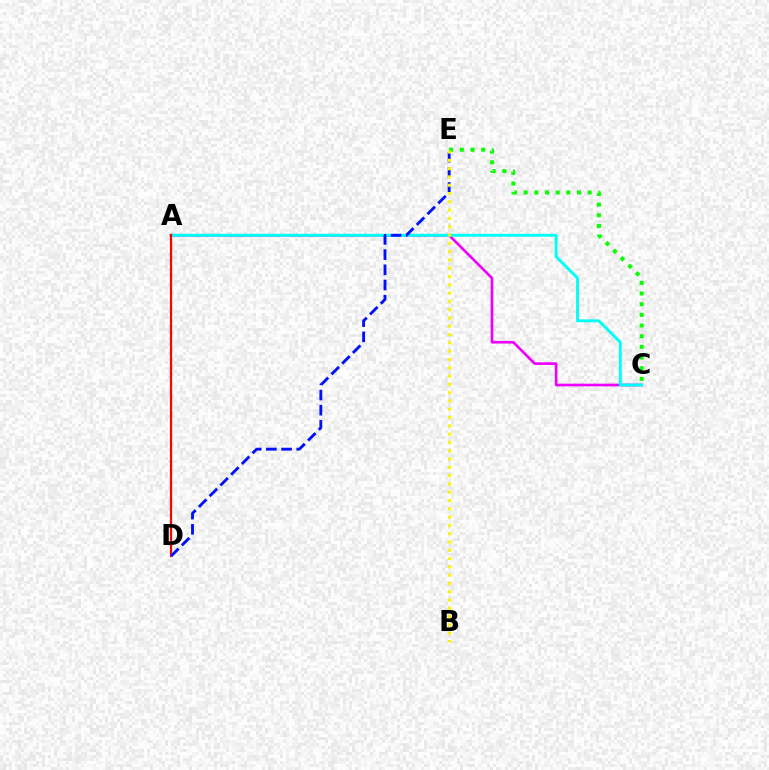{('A', 'C'): [{'color': '#ee00ff', 'line_style': 'solid', 'thickness': 1.91}, {'color': '#00fff6', 'line_style': 'solid', 'thickness': 2.09}], ('C', 'E'): [{'color': '#08ff00', 'line_style': 'dotted', 'thickness': 2.9}], ('A', 'D'): [{'color': '#ff0000', 'line_style': 'solid', 'thickness': 1.61}], ('D', 'E'): [{'color': '#0010ff', 'line_style': 'dashed', 'thickness': 2.06}], ('B', 'E'): [{'color': '#fcf500', 'line_style': 'dotted', 'thickness': 2.25}]}